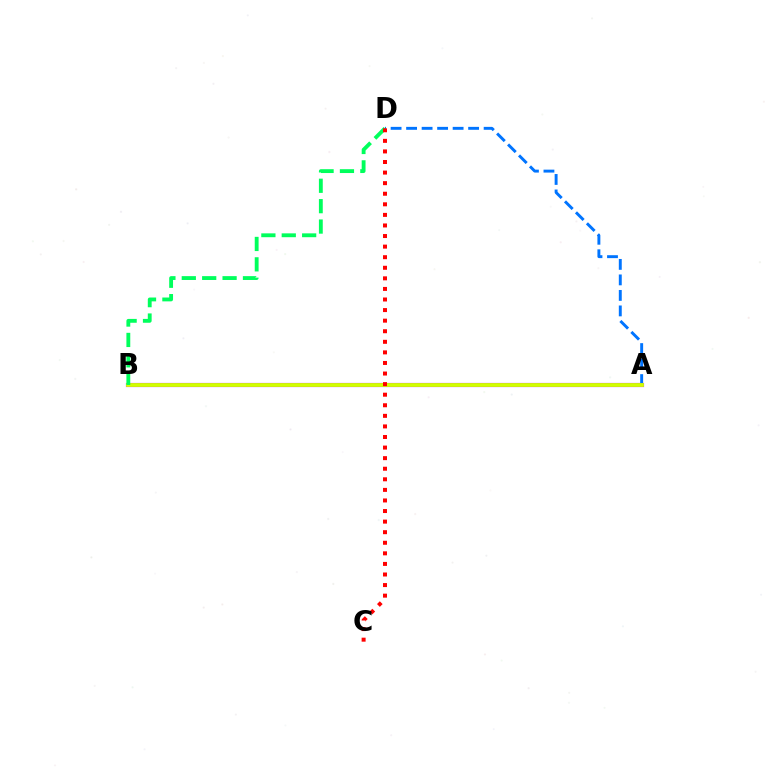{('A', 'B'): [{'color': '#b900ff', 'line_style': 'solid', 'thickness': 2.99}, {'color': '#d1ff00', 'line_style': 'solid', 'thickness': 2.76}], ('A', 'D'): [{'color': '#0074ff', 'line_style': 'dashed', 'thickness': 2.11}], ('B', 'D'): [{'color': '#00ff5c', 'line_style': 'dashed', 'thickness': 2.77}], ('C', 'D'): [{'color': '#ff0000', 'line_style': 'dotted', 'thickness': 2.87}]}